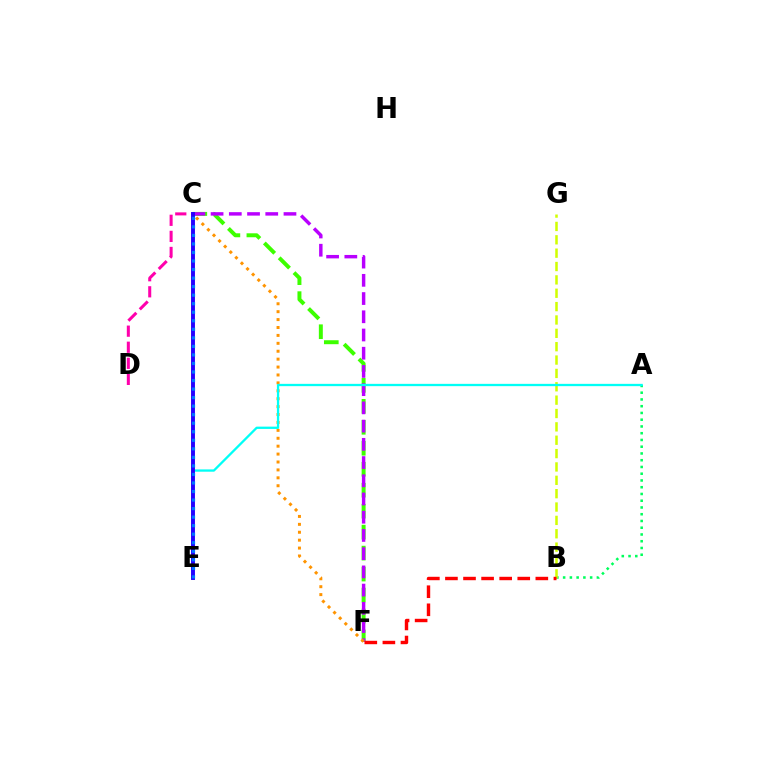{('C', 'F'): [{'color': '#3dff00', 'line_style': 'dashed', 'thickness': 2.85}, {'color': '#b900ff', 'line_style': 'dashed', 'thickness': 2.48}, {'color': '#ff9400', 'line_style': 'dotted', 'thickness': 2.15}], ('A', 'B'): [{'color': '#00ff5c', 'line_style': 'dotted', 'thickness': 1.83}], ('C', 'D'): [{'color': '#ff00ac', 'line_style': 'dashed', 'thickness': 2.18}], ('B', 'G'): [{'color': '#d1ff00', 'line_style': 'dashed', 'thickness': 1.82}], ('A', 'E'): [{'color': '#00fff6', 'line_style': 'solid', 'thickness': 1.65}], ('C', 'E'): [{'color': '#2500ff', 'line_style': 'solid', 'thickness': 2.81}, {'color': '#0074ff', 'line_style': 'dotted', 'thickness': 2.32}], ('B', 'F'): [{'color': '#ff0000', 'line_style': 'dashed', 'thickness': 2.46}]}